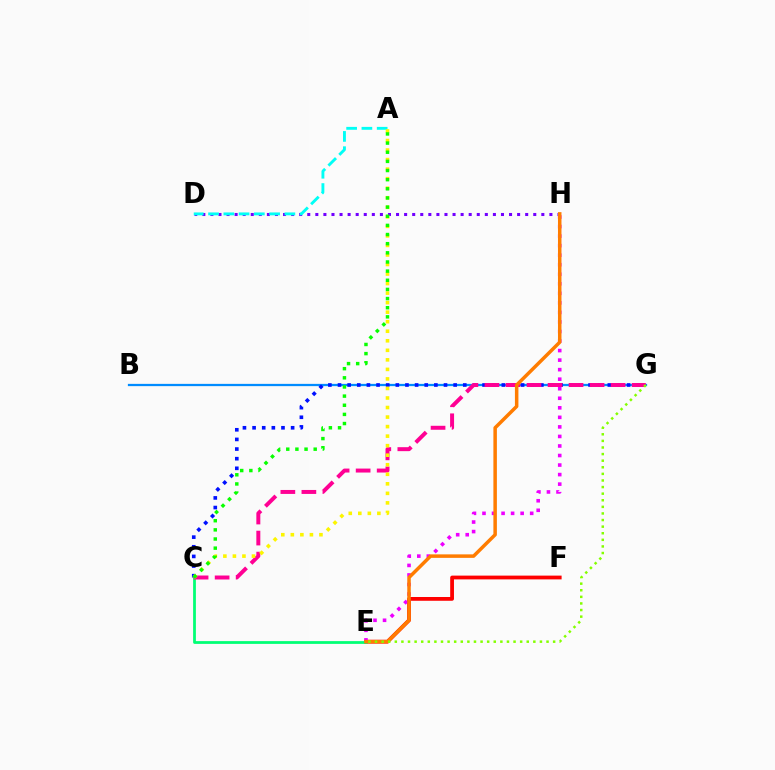{('B', 'G'): [{'color': '#008cff', 'line_style': 'solid', 'thickness': 1.63}], ('E', 'F'): [{'color': '#ff0000', 'line_style': 'solid', 'thickness': 2.72}], ('E', 'H'): [{'color': '#ee00ff', 'line_style': 'dotted', 'thickness': 2.59}, {'color': '#ff7c00', 'line_style': 'solid', 'thickness': 2.52}], ('D', 'H'): [{'color': '#7200ff', 'line_style': 'dotted', 'thickness': 2.19}], ('A', 'D'): [{'color': '#00fff6', 'line_style': 'dashed', 'thickness': 2.07}], ('C', 'E'): [{'color': '#00ff74', 'line_style': 'solid', 'thickness': 1.99}], ('C', 'G'): [{'color': '#0010ff', 'line_style': 'dotted', 'thickness': 2.62}, {'color': '#ff0094', 'line_style': 'dashed', 'thickness': 2.86}], ('A', 'C'): [{'color': '#fcf500', 'line_style': 'dotted', 'thickness': 2.59}, {'color': '#08ff00', 'line_style': 'dotted', 'thickness': 2.48}], ('E', 'G'): [{'color': '#84ff00', 'line_style': 'dotted', 'thickness': 1.79}]}